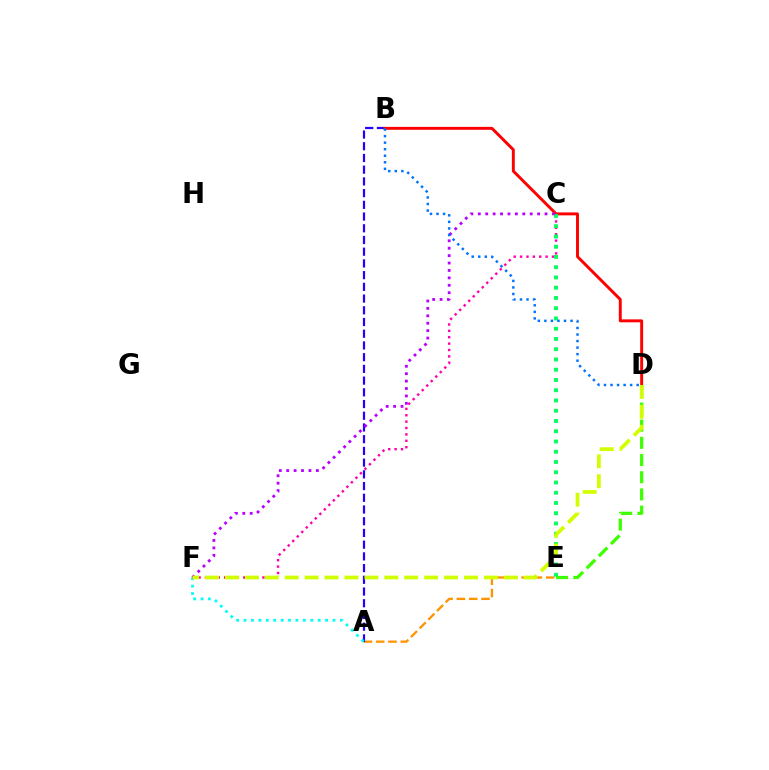{('A', 'E'): [{'color': '#ff9400', 'line_style': 'dashed', 'thickness': 1.67}], ('A', 'B'): [{'color': '#2500ff', 'line_style': 'dashed', 'thickness': 1.59}], ('A', 'F'): [{'color': '#00fff6', 'line_style': 'dotted', 'thickness': 2.01}], ('D', 'E'): [{'color': '#3dff00', 'line_style': 'dashed', 'thickness': 2.34}], ('C', 'F'): [{'color': '#ff00ac', 'line_style': 'dotted', 'thickness': 1.73}, {'color': '#b900ff', 'line_style': 'dotted', 'thickness': 2.01}], ('B', 'D'): [{'color': '#ff0000', 'line_style': 'solid', 'thickness': 2.11}, {'color': '#0074ff', 'line_style': 'dotted', 'thickness': 1.78}], ('C', 'E'): [{'color': '#00ff5c', 'line_style': 'dotted', 'thickness': 2.79}], ('D', 'F'): [{'color': '#d1ff00', 'line_style': 'dashed', 'thickness': 2.71}]}